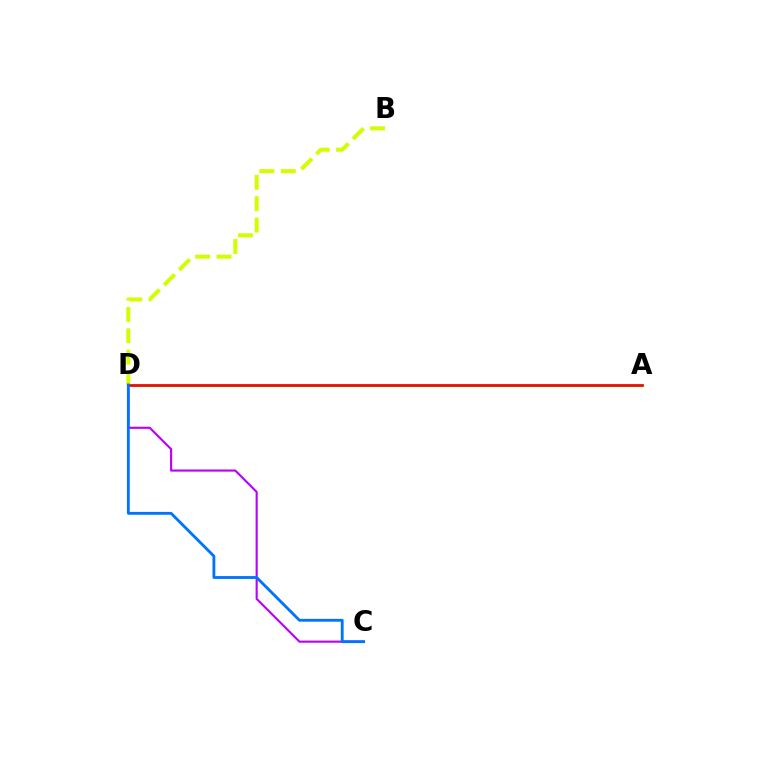{('B', 'D'): [{'color': '#d1ff00', 'line_style': 'dashed', 'thickness': 2.91}], ('C', 'D'): [{'color': '#b900ff', 'line_style': 'solid', 'thickness': 1.53}, {'color': '#0074ff', 'line_style': 'solid', 'thickness': 2.05}], ('A', 'D'): [{'color': '#00ff5c', 'line_style': 'solid', 'thickness': 1.84}, {'color': '#ff0000', 'line_style': 'solid', 'thickness': 1.86}]}